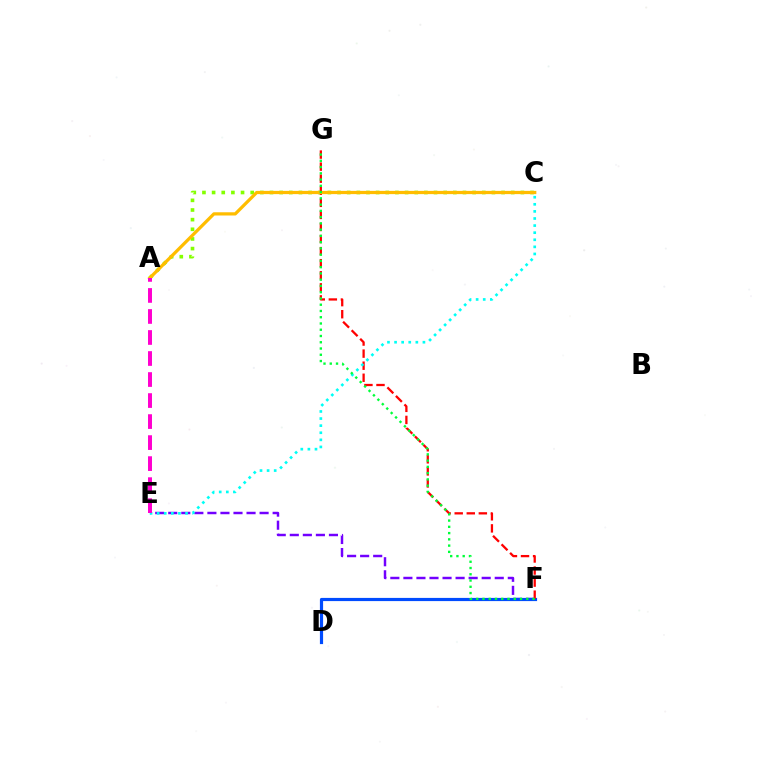{('E', 'F'): [{'color': '#7200ff', 'line_style': 'dashed', 'thickness': 1.77}], ('D', 'F'): [{'color': '#004bff', 'line_style': 'solid', 'thickness': 2.29}], ('A', 'C'): [{'color': '#84ff00', 'line_style': 'dotted', 'thickness': 2.62}, {'color': '#ffbd00', 'line_style': 'solid', 'thickness': 2.33}], ('F', 'G'): [{'color': '#ff0000', 'line_style': 'dashed', 'thickness': 1.64}, {'color': '#00ff39', 'line_style': 'dotted', 'thickness': 1.7}], ('C', 'E'): [{'color': '#00fff6', 'line_style': 'dotted', 'thickness': 1.93}], ('A', 'E'): [{'color': '#ff00cf', 'line_style': 'dashed', 'thickness': 2.86}]}